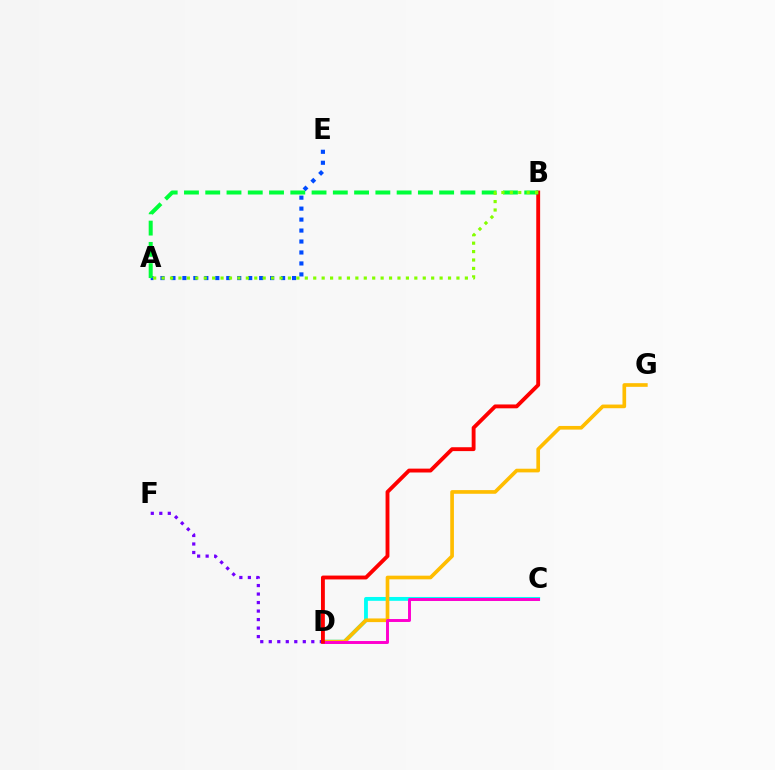{('C', 'D'): [{'color': '#00fff6', 'line_style': 'solid', 'thickness': 2.76}, {'color': '#ff00cf', 'line_style': 'solid', 'thickness': 2.12}], ('D', 'G'): [{'color': '#ffbd00', 'line_style': 'solid', 'thickness': 2.64}], ('A', 'E'): [{'color': '#004bff', 'line_style': 'dotted', 'thickness': 2.98}], ('D', 'F'): [{'color': '#7200ff', 'line_style': 'dotted', 'thickness': 2.31}], ('B', 'D'): [{'color': '#ff0000', 'line_style': 'solid', 'thickness': 2.78}], ('A', 'B'): [{'color': '#00ff39', 'line_style': 'dashed', 'thickness': 2.89}, {'color': '#84ff00', 'line_style': 'dotted', 'thickness': 2.29}]}